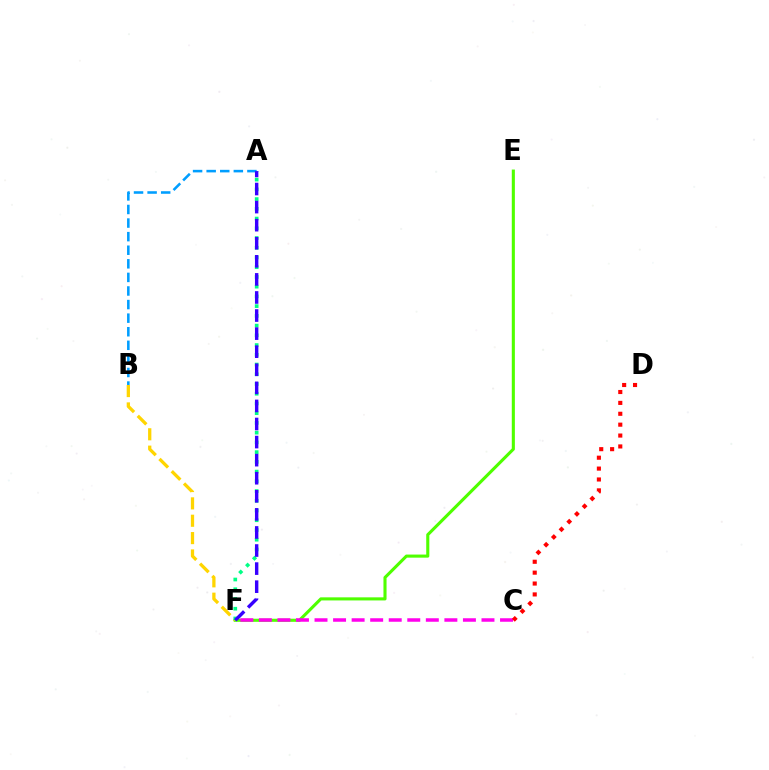{('E', 'F'): [{'color': '#4fff00', 'line_style': 'solid', 'thickness': 2.23}], ('B', 'F'): [{'color': '#ffd500', 'line_style': 'dashed', 'thickness': 2.36}], ('A', 'F'): [{'color': '#00ff86', 'line_style': 'dotted', 'thickness': 2.64}, {'color': '#3700ff', 'line_style': 'dashed', 'thickness': 2.46}], ('A', 'B'): [{'color': '#009eff', 'line_style': 'dashed', 'thickness': 1.85}], ('C', 'F'): [{'color': '#ff00ed', 'line_style': 'dashed', 'thickness': 2.52}], ('C', 'D'): [{'color': '#ff0000', 'line_style': 'dotted', 'thickness': 2.96}]}